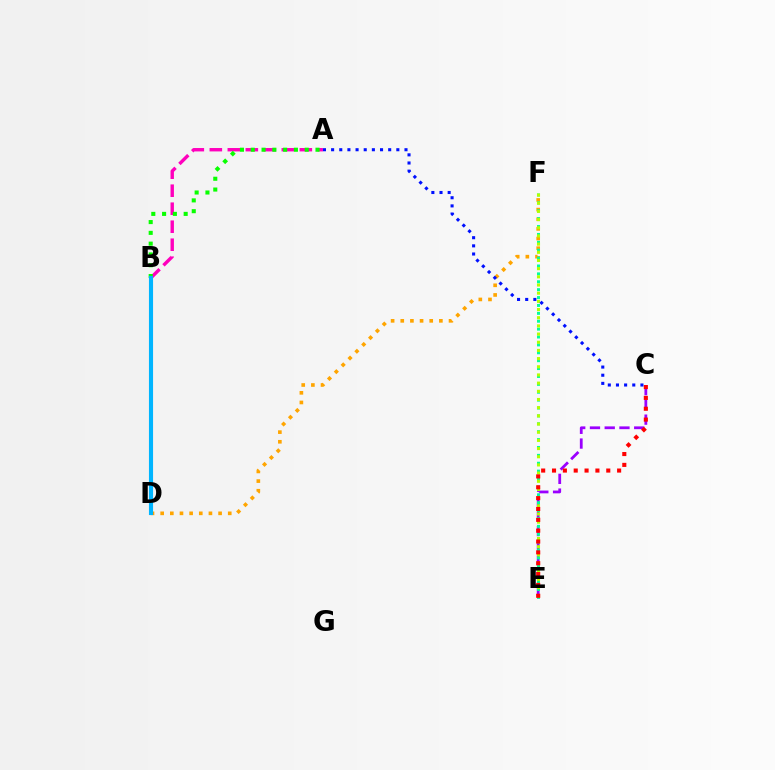{('C', 'E'): [{'color': '#9b00ff', 'line_style': 'dashed', 'thickness': 2.0}, {'color': '#ff0000', 'line_style': 'dotted', 'thickness': 2.95}], ('D', 'F'): [{'color': '#ffa500', 'line_style': 'dotted', 'thickness': 2.62}], ('A', 'B'): [{'color': '#ff00bd', 'line_style': 'dashed', 'thickness': 2.45}, {'color': '#08ff00', 'line_style': 'dotted', 'thickness': 2.93}], ('E', 'F'): [{'color': '#00ff9d', 'line_style': 'dotted', 'thickness': 2.14}, {'color': '#b3ff00', 'line_style': 'dotted', 'thickness': 2.22}], ('B', 'D'): [{'color': '#00b5ff', 'line_style': 'solid', 'thickness': 2.97}], ('A', 'C'): [{'color': '#0010ff', 'line_style': 'dotted', 'thickness': 2.22}]}